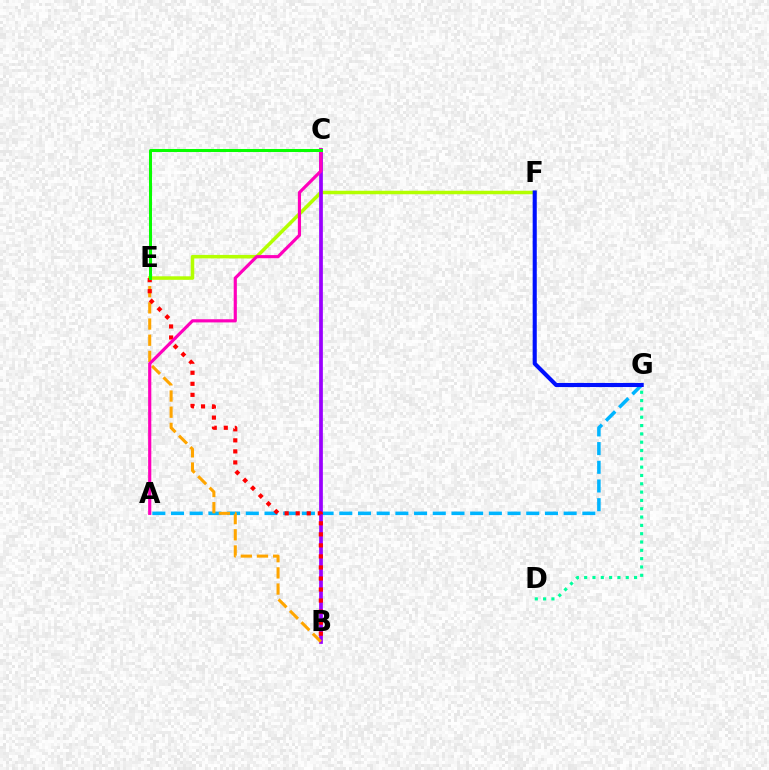{('A', 'G'): [{'color': '#00b5ff', 'line_style': 'dashed', 'thickness': 2.54}], ('D', 'G'): [{'color': '#00ff9d', 'line_style': 'dotted', 'thickness': 2.26}], ('E', 'F'): [{'color': '#b3ff00', 'line_style': 'solid', 'thickness': 2.52}], ('F', 'G'): [{'color': '#0010ff', 'line_style': 'solid', 'thickness': 2.95}], ('B', 'C'): [{'color': '#9b00ff', 'line_style': 'solid', 'thickness': 2.68}], ('B', 'E'): [{'color': '#ffa500', 'line_style': 'dashed', 'thickness': 2.2}, {'color': '#ff0000', 'line_style': 'dotted', 'thickness': 3.0}], ('A', 'C'): [{'color': '#ff00bd', 'line_style': 'solid', 'thickness': 2.28}], ('C', 'E'): [{'color': '#08ff00', 'line_style': 'solid', 'thickness': 2.18}]}